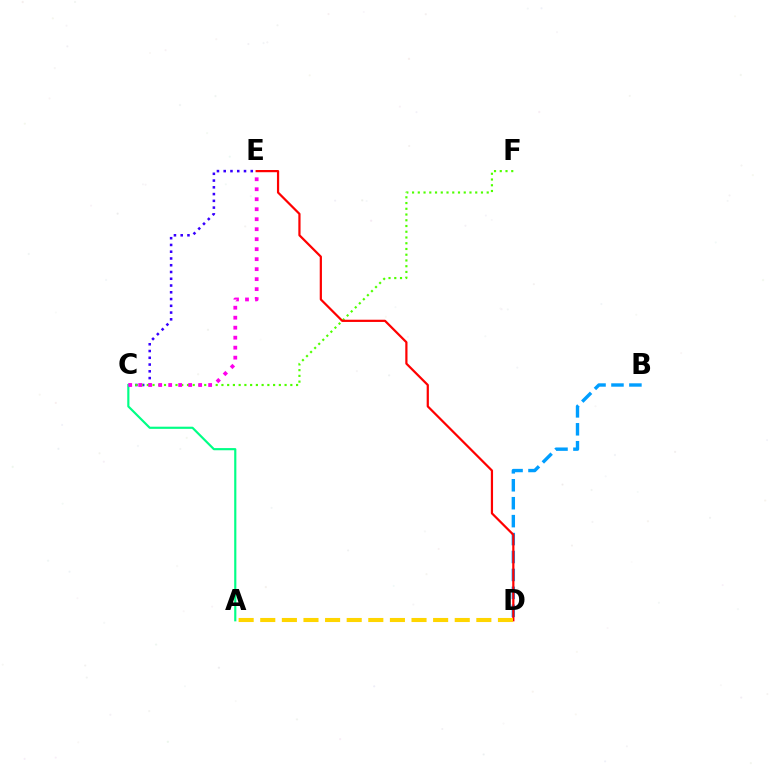{('C', 'E'): [{'color': '#3700ff', 'line_style': 'dotted', 'thickness': 1.84}, {'color': '#ff00ed', 'line_style': 'dotted', 'thickness': 2.71}], ('B', 'D'): [{'color': '#009eff', 'line_style': 'dashed', 'thickness': 2.44}], ('A', 'C'): [{'color': '#00ff86', 'line_style': 'solid', 'thickness': 1.56}], ('C', 'F'): [{'color': '#4fff00', 'line_style': 'dotted', 'thickness': 1.56}], ('D', 'E'): [{'color': '#ff0000', 'line_style': 'solid', 'thickness': 1.6}], ('A', 'D'): [{'color': '#ffd500', 'line_style': 'dashed', 'thickness': 2.94}]}